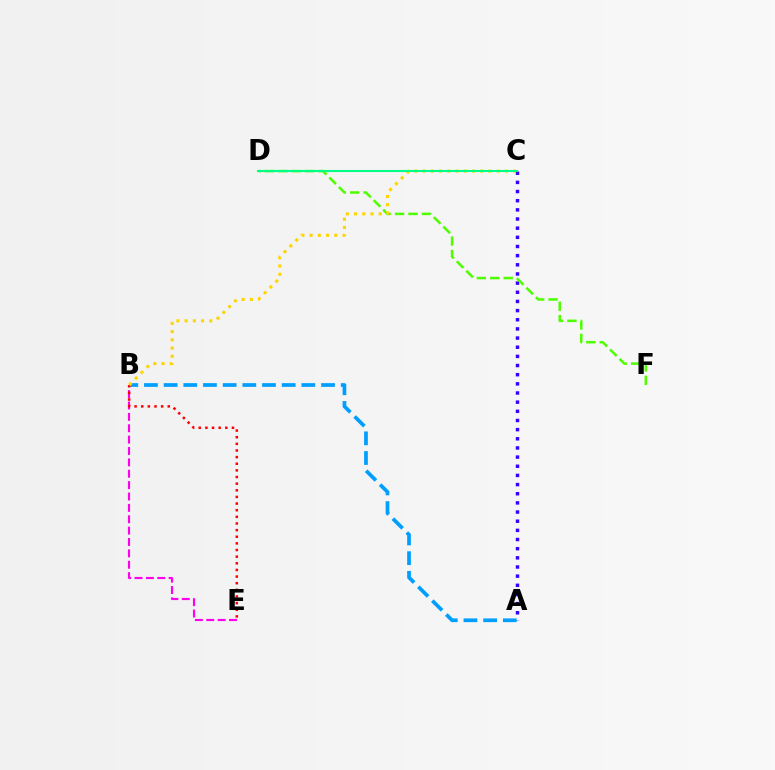{('A', 'C'): [{'color': '#3700ff', 'line_style': 'dotted', 'thickness': 2.49}], ('D', 'F'): [{'color': '#4fff00', 'line_style': 'dashed', 'thickness': 1.82}], ('A', 'B'): [{'color': '#009eff', 'line_style': 'dashed', 'thickness': 2.67}], ('B', 'E'): [{'color': '#ff00ed', 'line_style': 'dashed', 'thickness': 1.55}, {'color': '#ff0000', 'line_style': 'dotted', 'thickness': 1.8}], ('B', 'C'): [{'color': '#ffd500', 'line_style': 'dotted', 'thickness': 2.24}], ('C', 'D'): [{'color': '#00ff86', 'line_style': 'solid', 'thickness': 1.51}]}